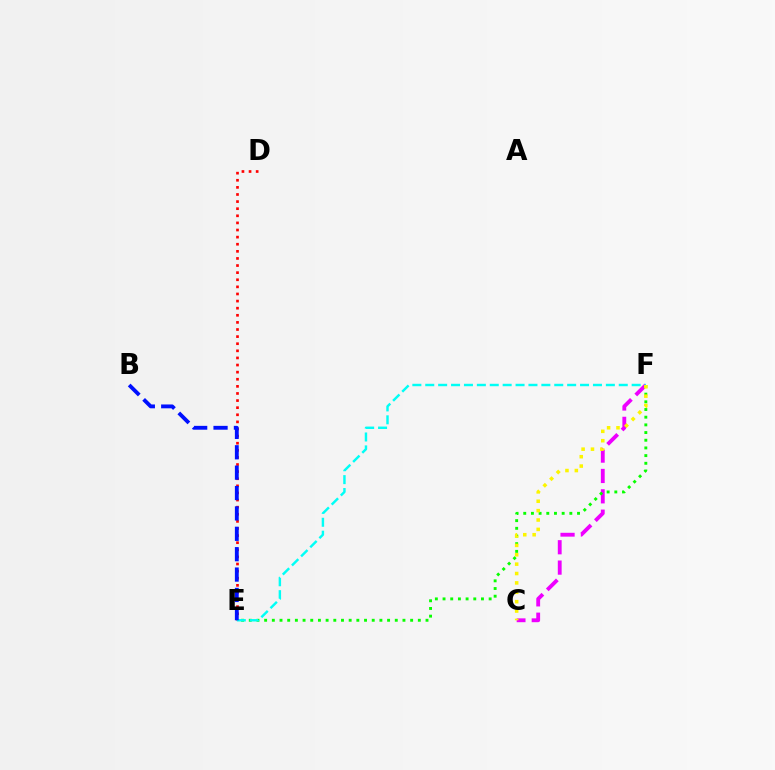{('C', 'F'): [{'color': '#ee00ff', 'line_style': 'dashed', 'thickness': 2.77}, {'color': '#fcf500', 'line_style': 'dotted', 'thickness': 2.55}], ('E', 'F'): [{'color': '#08ff00', 'line_style': 'dotted', 'thickness': 2.09}, {'color': '#00fff6', 'line_style': 'dashed', 'thickness': 1.75}], ('D', 'E'): [{'color': '#ff0000', 'line_style': 'dotted', 'thickness': 1.93}], ('B', 'E'): [{'color': '#0010ff', 'line_style': 'dashed', 'thickness': 2.77}]}